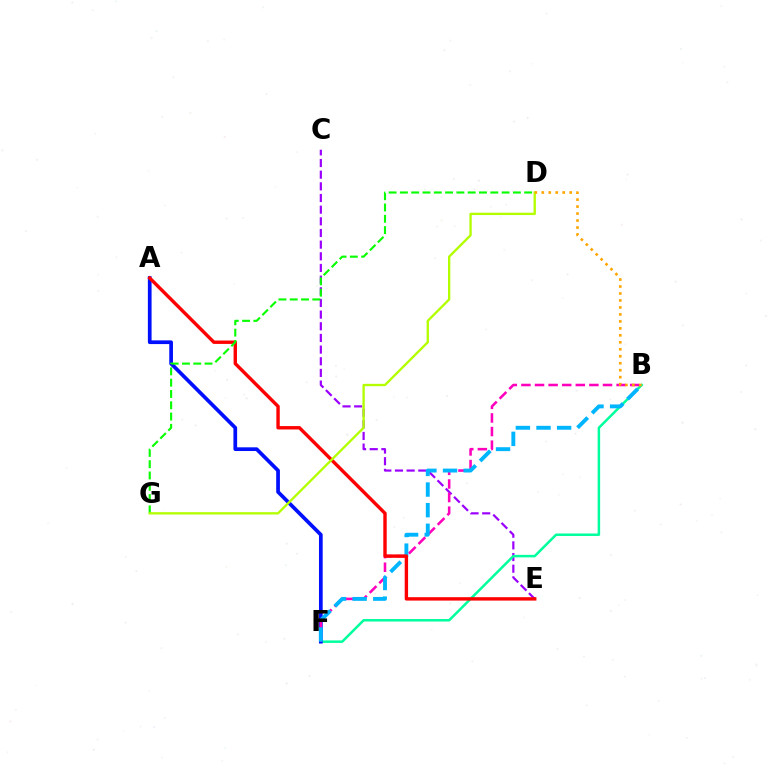{('C', 'E'): [{'color': '#9b00ff', 'line_style': 'dashed', 'thickness': 1.58}], ('B', 'F'): [{'color': '#00ff9d', 'line_style': 'solid', 'thickness': 1.8}, {'color': '#ff00bd', 'line_style': 'dashed', 'thickness': 1.85}, {'color': '#00b5ff', 'line_style': 'dashed', 'thickness': 2.8}], ('A', 'F'): [{'color': '#0010ff', 'line_style': 'solid', 'thickness': 2.67}], ('A', 'E'): [{'color': '#ff0000', 'line_style': 'solid', 'thickness': 2.45}], ('D', 'G'): [{'color': '#08ff00', 'line_style': 'dashed', 'thickness': 1.53}, {'color': '#b3ff00', 'line_style': 'solid', 'thickness': 1.68}], ('B', 'D'): [{'color': '#ffa500', 'line_style': 'dotted', 'thickness': 1.89}]}